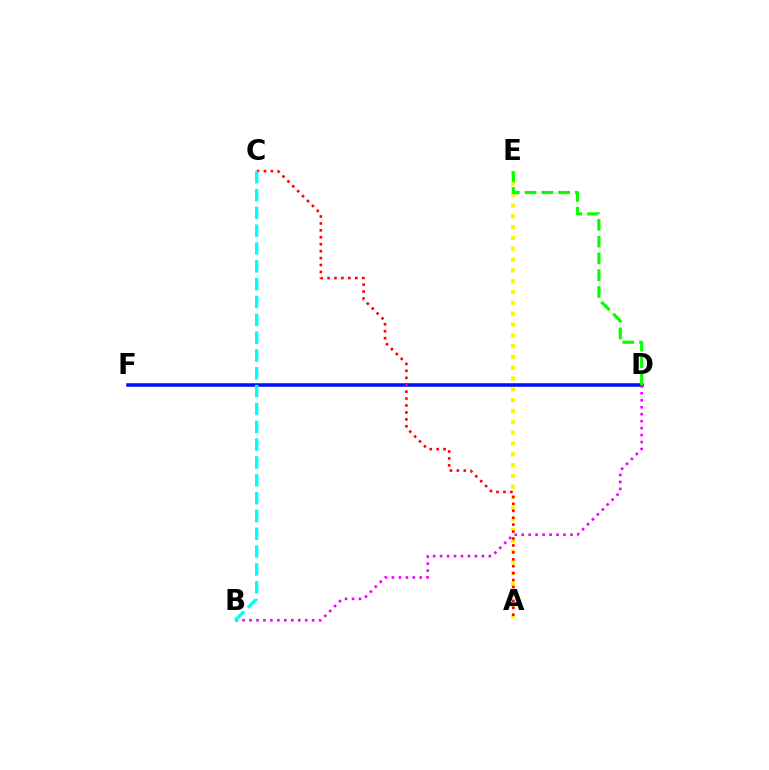{('D', 'F'): [{'color': '#0010ff', 'line_style': 'solid', 'thickness': 2.54}], ('A', 'E'): [{'color': '#fcf500', 'line_style': 'dotted', 'thickness': 2.94}], ('A', 'C'): [{'color': '#ff0000', 'line_style': 'dotted', 'thickness': 1.88}], ('D', 'E'): [{'color': '#08ff00', 'line_style': 'dashed', 'thickness': 2.28}], ('B', 'D'): [{'color': '#ee00ff', 'line_style': 'dotted', 'thickness': 1.89}], ('B', 'C'): [{'color': '#00fff6', 'line_style': 'dashed', 'thickness': 2.42}]}